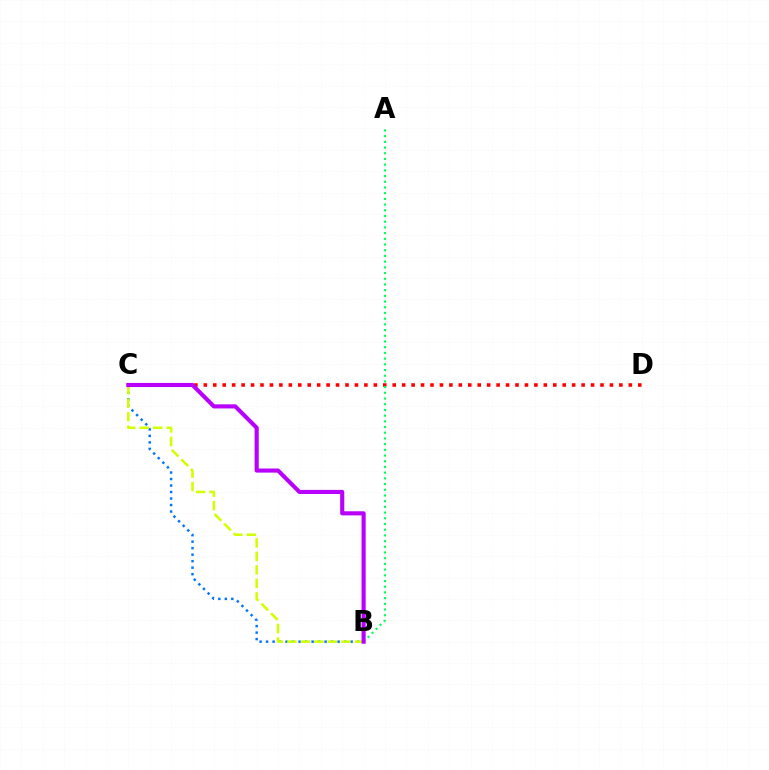{('C', 'D'): [{'color': '#ff0000', 'line_style': 'dotted', 'thickness': 2.57}], ('B', 'C'): [{'color': '#0074ff', 'line_style': 'dotted', 'thickness': 1.77}, {'color': '#d1ff00', 'line_style': 'dashed', 'thickness': 1.83}, {'color': '#b900ff', 'line_style': 'solid', 'thickness': 2.97}], ('A', 'B'): [{'color': '#00ff5c', 'line_style': 'dotted', 'thickness': 1.55}]}